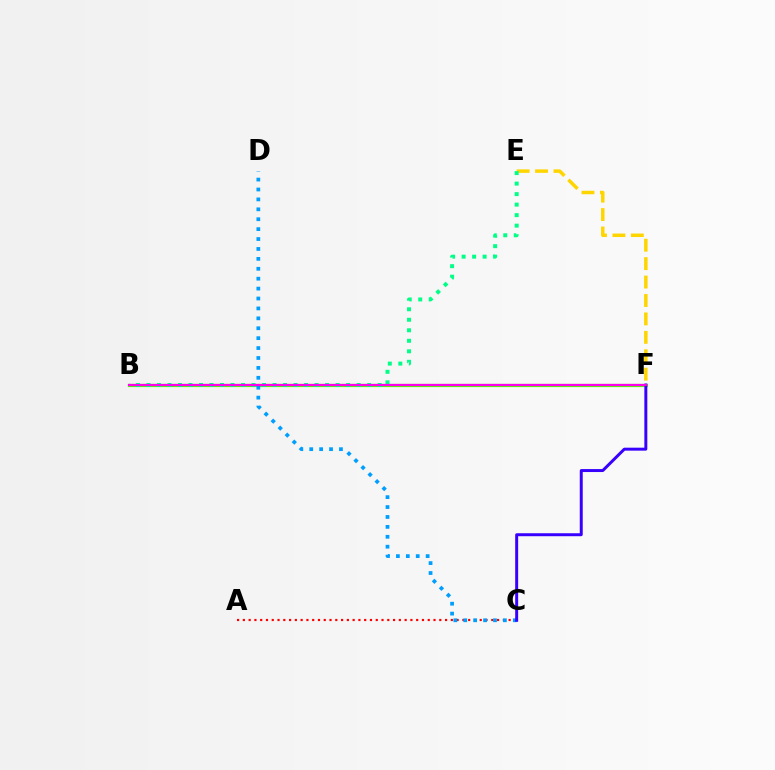{('A', 'C'): [{'color': '#ff0000', 'line_style': 'dotted', 'thickness': 1.57}], ('B', 'F'): [{'color': '#4fff00', 'line_style': 'solid', 'thickness': 2.31}, {'color': '#ff00ed', 'line_style': 'solid', 'thickness': 1.61}], ('C', 'D'): [{'color': '#009eff', 'line_style': 'dotted', 'thickness': 2.69}], ('C', 'F'): [{'color': '#3700ff', 'line_style': 'solid', 'thickness': 2.14}], ('E', 'F'): [{'color': '#ffd500', 'line_style': 'dashed', 'thickness': 2.5}], ('B', 'E'): [{'color': '#00ff86', 'line_style': 'dotted', 'thickness': 2.86}]}